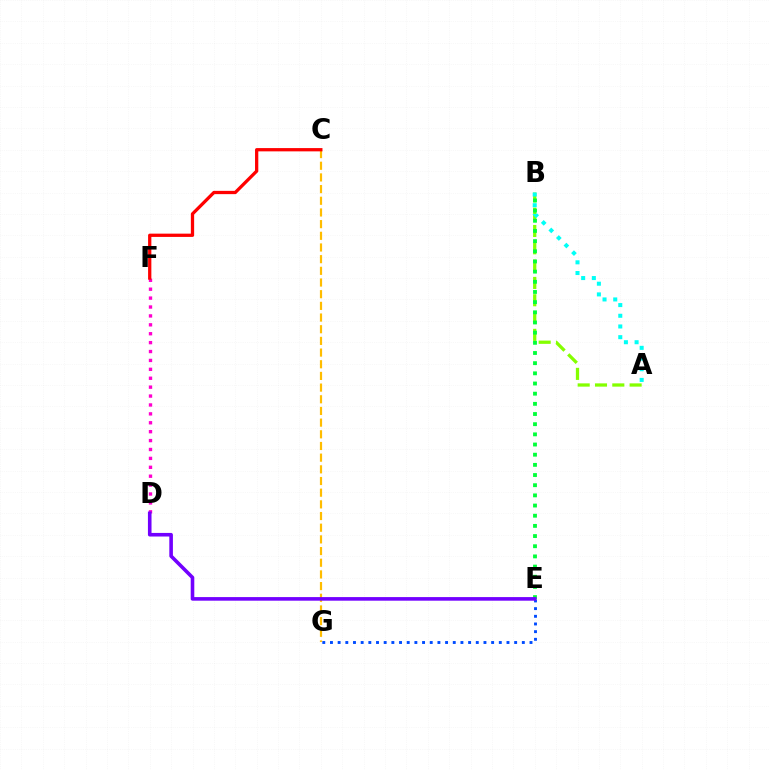{('C', 'G'): [{'color': '#ffbd00', 'line_style': 'dashed', 'thickness': 1.59}], ('D', 'F'): [{'color': '#ff00cf', 'line_style': 'dotted', 'thickness': 2.42}], ('A', 'B'): [{'color': '#84ff00', 'line_style': 'dashed', 'thickness': 2.35}, {'color': '#00fff6', 'line_style': 'dotted', 'thickness': 2.9}], ('C', 'F'): [{'color': '#ff0000', 'line_style': 'solid', 'thickness': 2.35}], ('E', 'G'): [{'color': '#004bff', 'line_style': 'dotted', 'thickness': 2.09}], ('B', 'E'): [{'color': '#00ff39', 'line_style': 'dotted', 'thickness': 2.76}], ('D', 'E'): [{'color': '#7200ff', 'line_style': 'solid', 'thickness': 2.59}]}